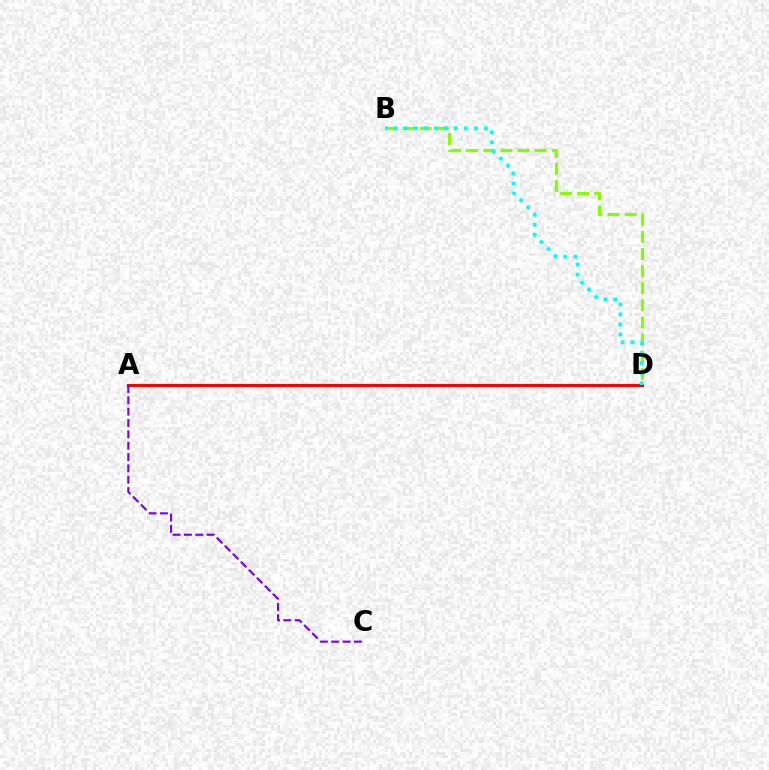{('B', 'D'): [{'color': '#84ff00', 'line_style': 'dashed', 'thickness': 2.33}, {'color': '#00fff6', 'line_style': 'dotted', 'thickness': 2.72}], ('A', 'D'): [{'color': '#ff0000', 'line_style': 'solid', 'thickness': 2.17}], ('A', 'C'): [{'color': '#7200ff', 'line_style': 'dashed', 'thickness': 1.54}]}